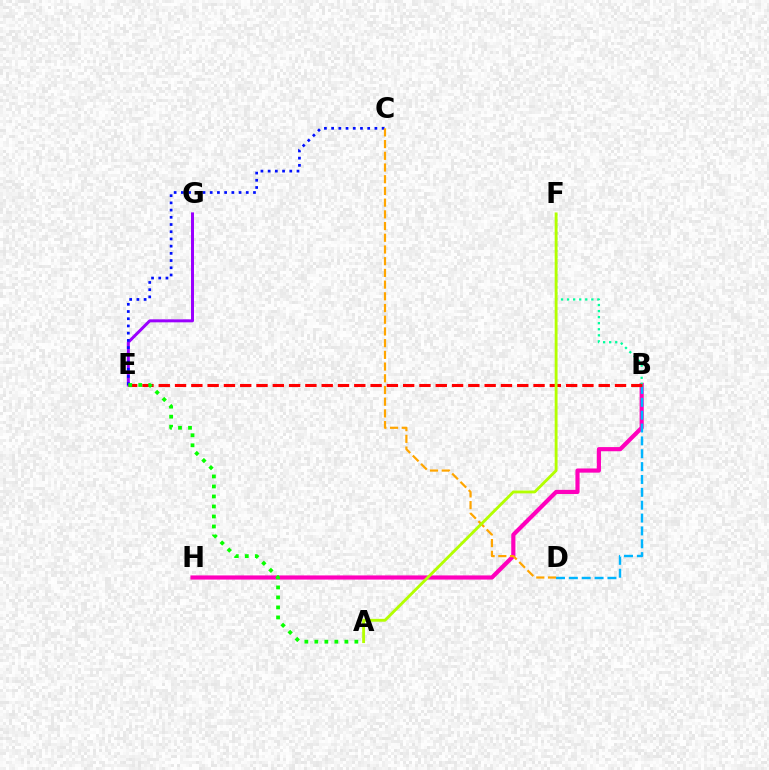{('B', 'H'): [{'color': '#ff00bd', 'line_style': 'solid', 'thickness': 2.99}], ('B', 'F'): [{'color': '#00ff9d', 'line_style': 'dotted', 'thickness': 1.65}], ('E', 'G'): [{'color': '#9b00ff', 'line_style': 'solid', 'thickness': 2.15}], ('B', 'D'): [{'color': '#00b5ff', 'line_style': 'dashed', 'thickness': 1.75}], ('C', 'E'): [{'color': '#0010ff', 'line_style': 'dotted', 'thickness': 1.96}], ('C', 'D'): [{'color': '#ffa500', 'line_style': 'dashed', 'thickness': 1.59}], ('B', 'E'): [{'color': '#ff0000', 'line_style': 'dashed', 'thickness': 2.21}], ('A', 'E'): [{'color': '#08ff00', 'line_style': 'dotted', 'thickness': 2.72}], ('A', 'F'): [{'color': '#b3ff00', 'line_style': 'solid', 'thickness': 2.06}]}